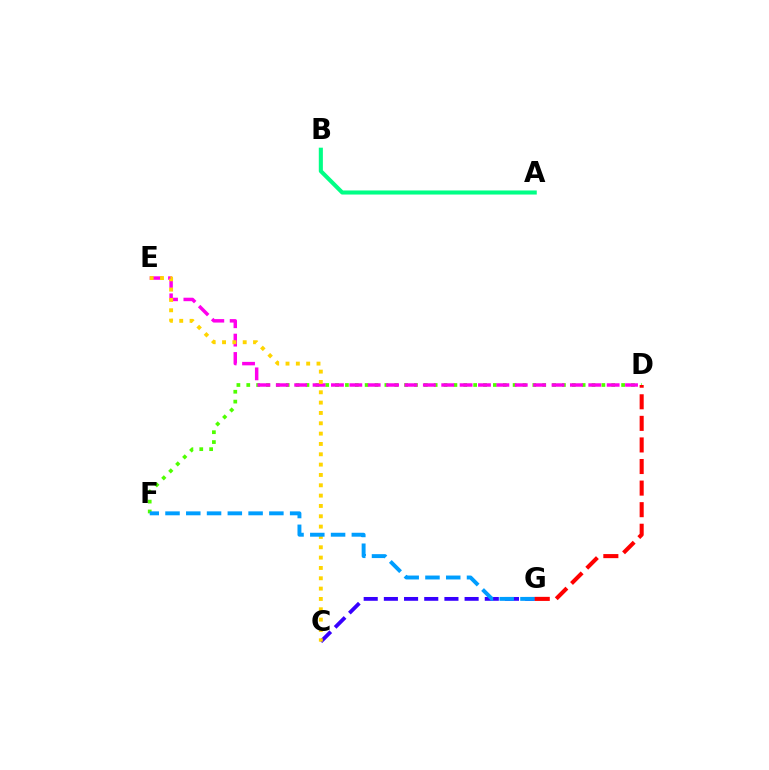{('C', 'G'): [{'color': '#3700ff', 'line_style': 'dashed', 'thickness': 2.74}], ('D', 'F'): [{'color': '#4fff00', 'line_style': 'dotted', 'thickness': 2.68}], ('D', 'E'): [{'color': '#ff00ed', 'line_style': 'dashed', 'thickness': 2.5}], ('A', 'B'): [{'color': '#00ff86', 'line_style': 'solid', 'thickness': 2.94}], ('C', 'E'): [{'color': '#ffd500', 'line_style': 'dotted', 'thickness': 2.81}], ('F', 'G'): [{'color': '#009eff', 'line_style': 'dashed', 'thickness': 2.82}], ('D', 'G'): [{'color': '#ff0000', 'line_style': 'dashed', 'thickness': 2.93}]}